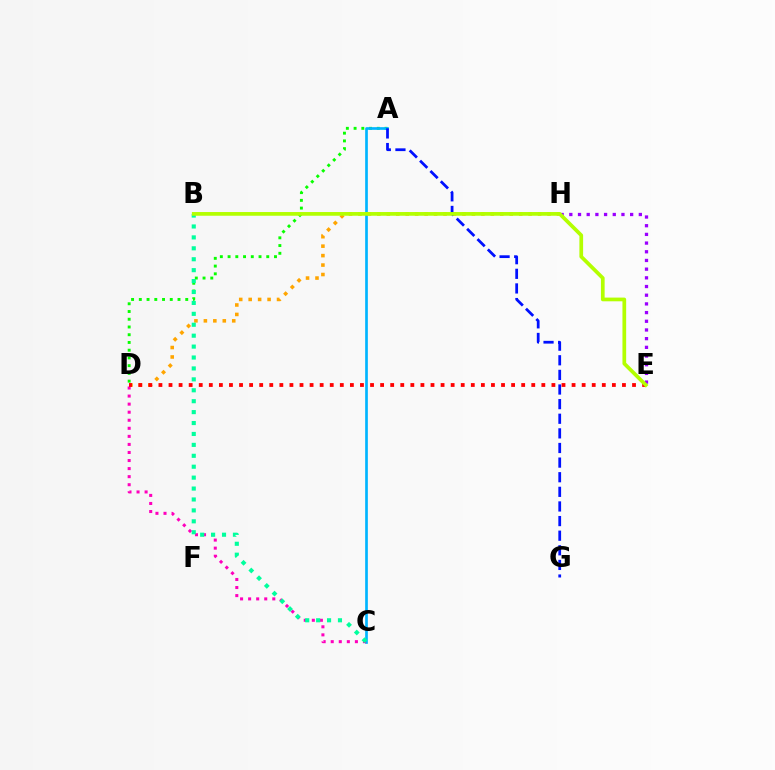{('A', 'D'): [{'color': '#08ff00', 'line_style': 'dotted', 'thickness': 2.1}], ('A', 'C'): [{'color': '#00b5ff', 'line_style': 'solid', 'thickness': 1.93}], ('E', 'H'): [{'color': '#9b00ff', 'line_style': 'dotted', 'thickness': 2.36}], ('D', 'H'): [{'color': '#ffa500', 'line_style': 'dotted', 'thickness': 2.57}], ('A', 'G'): [{'color': '#0010ff', 'line_style': 'dashed', 'thickness': 1.99}], ('C', 'D'): [{'color': '#ff00bd', 'line_style': 'dotted', 'thickness': 2.19}], ('D', 'E'): [{'color': '#ff0000', 'line_style': 'dotted', 'thickness': 2.74}], ('B', 'C'): [{'color': '#00ff9d', 'line_style': 'dotted', 'thickness': 2.97}], ('B', 'E'): [{'color': '#b3ff00', 'line_style': 'solid', 'thickness': 2.67}]}